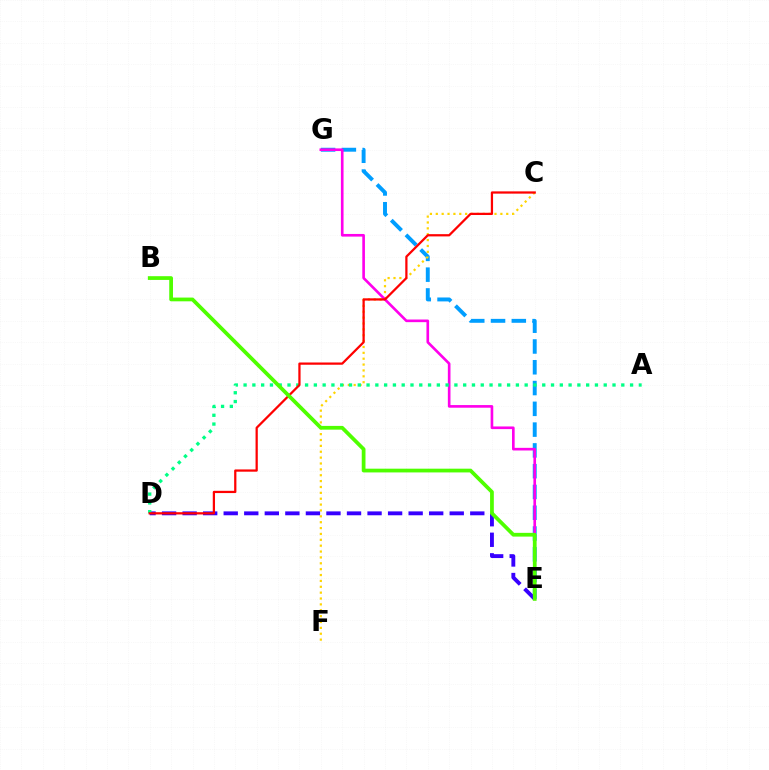{('E', 'G'): [{'color': '#009eff', 'line_style': 'dashed', 'thickness': 2.82}, {'color': '#ff00ed', 'line_style': 'solid', 'thickness': 1.91}], ('C', 'F'): [{'color': '#ffd500', 'line_style': 'dotted', 'thickness': 1.6}], ('D', 'E'): [{'color': '#3700ff', 'line_style': 'dashed', 'thickness': 2.79}], ('A', 'D'): [{'color': '#00ff86', 'line_style': 'dotted', 'thickness': 2.39}], ('C', 'D'): [{'color': '#ff0000', 'line_style': 'solid', 'thickness': 1.62}], ('B', 'E'): [{'color': '#4fff00', 'line_style': 'solid', 'thickness': 2.7}]}